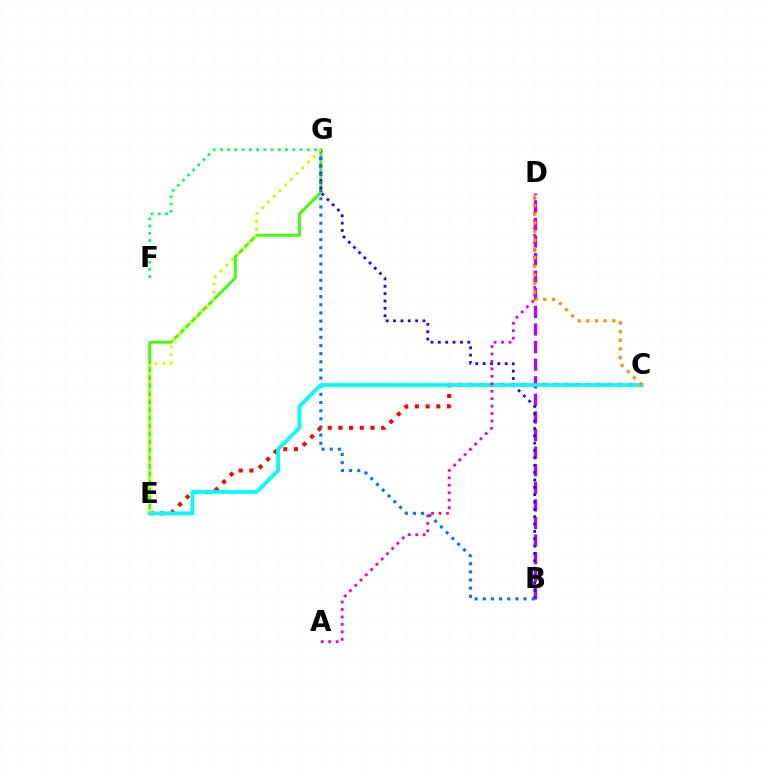{('B', 'D'): [{'color': '#b900ff', 'line_style': 'dashed', 'thickness': 2.39}], ('E', 'G'): [{'color': '#3dff00', 'line_style': 'solid', 'thickness': 2.04}, {'color': '#d1ff00', 'line_style': 'dotted', 'thickness': 2.19}], ('B', 'G'): [{'color': '#2500ff', 'line_style': 'dotted', 'thickness': 2.0}, {'color': '#0074ff', 'line_style': 'dotted', 'thickness': 2.21}], ('C', 'E'): [{'color': '#ff0000', 'line_style': 'dotted', 'thickness': 2.9}, {'color': '#00fff6', 'line_style': 'solid', 'thickness': 2.72}], ('A', 'D'): [{'color': '#ff00ac', 'line_style': 'dotted', 'thickness': 2.02}], ('C', 'D'): [{'color': '#ff9400', 'line_style': 'dotted', 'thickness': 2.35}], ('F', 'G'): [{'color': '#00ff5c', 'line_style': 'dotted', 'thickness': 1.97}]}